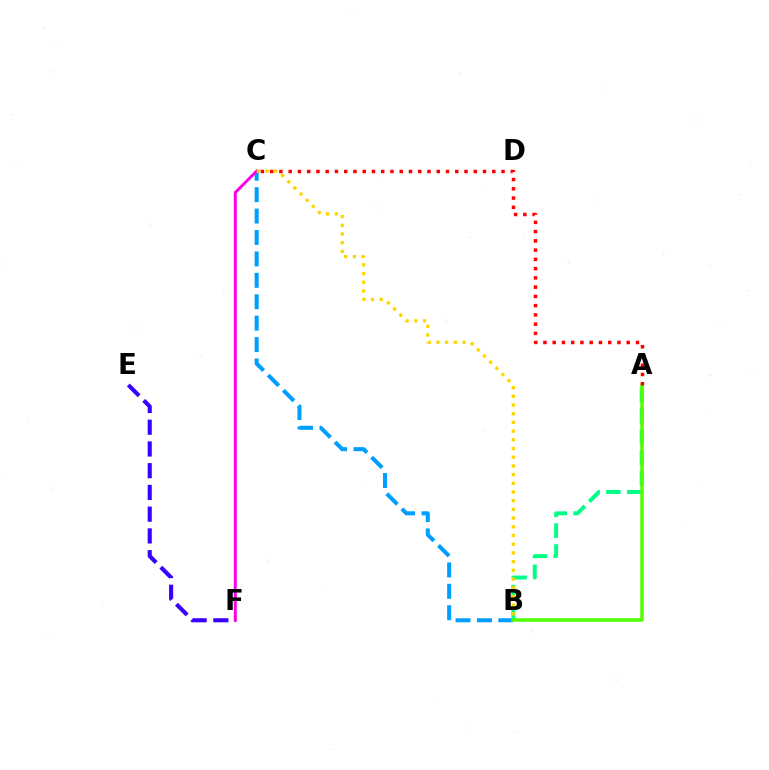{('B', 'C'): [{'color': '#009eff', 'line_style': 'dashed', 'thickness': 2.91}, {'color': '#ffd500', 'line_style': 'dotted', 'thickness': 2.36}], ('C', 'F'): [{'color': '#ff00ed', 'line_style': 'solid', 'thickness': 2.15}], ('A', 'B'): [{'color': '#00ff86', 'line_style': 'dashed', 'thickness': 2.83}, {'color': '#4fff00', 'line_style': 'solid', 'thickness': 2.52}], ('E', 'F'): [{'color': '#3700ff', 'line_style': 'dashed', 'thickness': 2.95}], ('A', 'C'): [{'color': '#ff0000', 'line_style': 'dotted', 'thickness': 2.51}]}